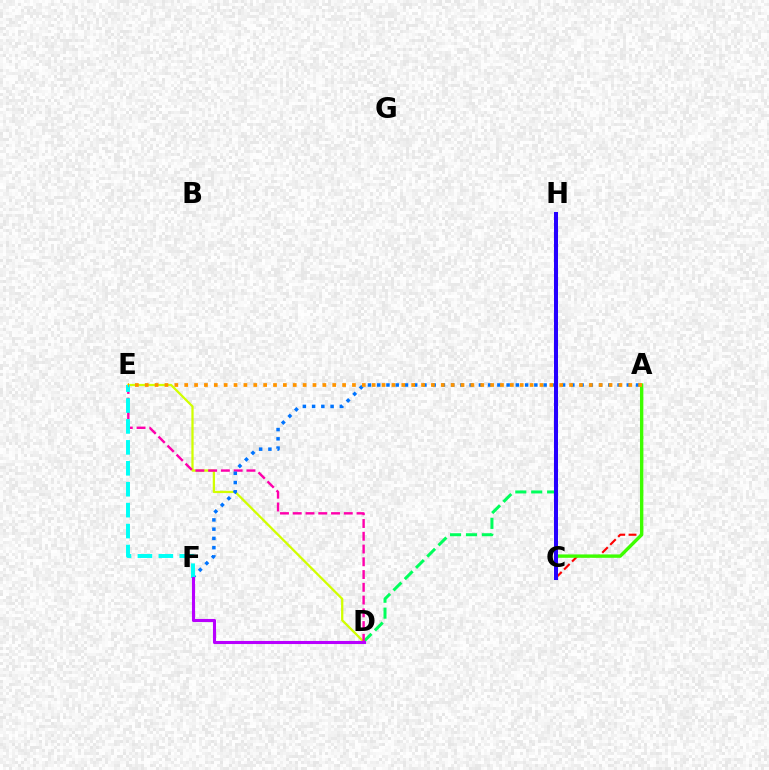{('D', 'H'): [{'color': '#00ff5c', 'line_style': 'dashed', 'thickness': 2.16}], ('A', 'C'): [{'color': '#ff0000', 'line_style': 'dashed', 'thickness': 1.53}, {'color': '#3dff00', 'line_style': 'solid', 'thickness': 2.43}], ('D', 'E'): [{'color': '#d1ff00', 'line_style': 'solid', 'thickness': 1.63}, {'color': '#ff00ac', 'line_style': 'dashed', 'thickness': 1.73}], ('A', 'F'): [{'color': '#0074ff', 'line_style': 'dotted', 'thickness': 2.51}], ('E', 'F'): [{'color': '#00fff6', 'line_style': 'dashed', 'thickness': 2.84}], ('D', 'F'): [{'color': '#b900ff', 'line_style': 'solid', 'thickness': 2.22}], ('C', 'H'): [{'color': '#2500ff', 'line_style': 'solid', 'thickness': 2.9}], ('A', 'E'): [{'color': '#ff9400', 'line_style': 'dotted', 'thickness': 2.68}]}